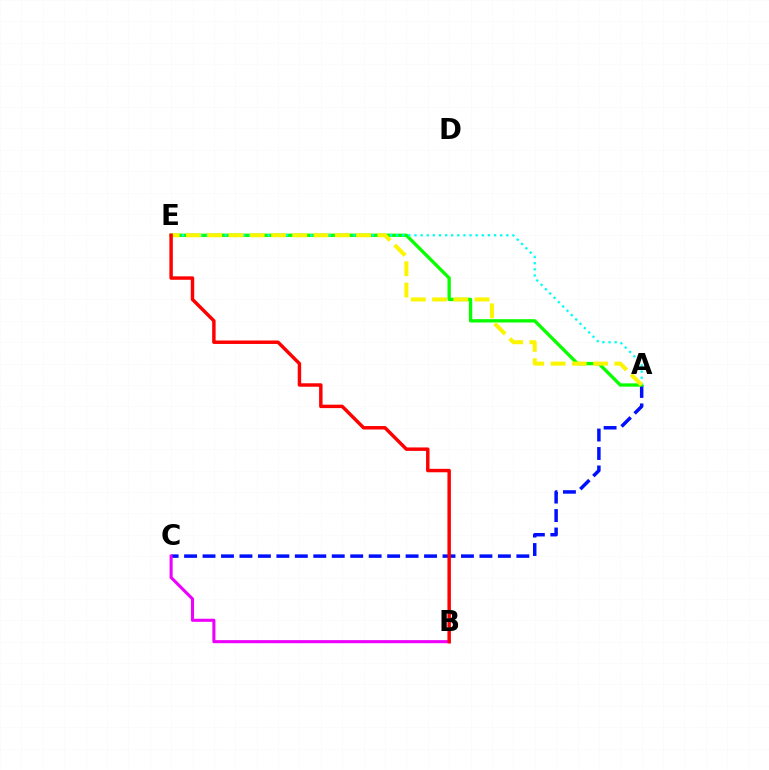{('A', 'C'): [{'color': '#0010ff', 'line_style': 'dashed', 'thickness': 2.51}], ('A', 'E'): [{'color': '#08ff00', 'line_style': 'solid', 'thickness': 2.39}, {'color': '#00fff6', 'line_style': 'dotted', 'thickness': 1.66}, {'color': '#fcf500', 'line_style': 'dashed', 'thickness': 2.89}], ('B', 'C'): [{'color': '#ee00ff', 'line_style': 'solid', 'thickness': 2.22}], ('B', 'E'): [{'color': '#ff0000', 'line_style': 'solid', 'thickness': 2.48}]}